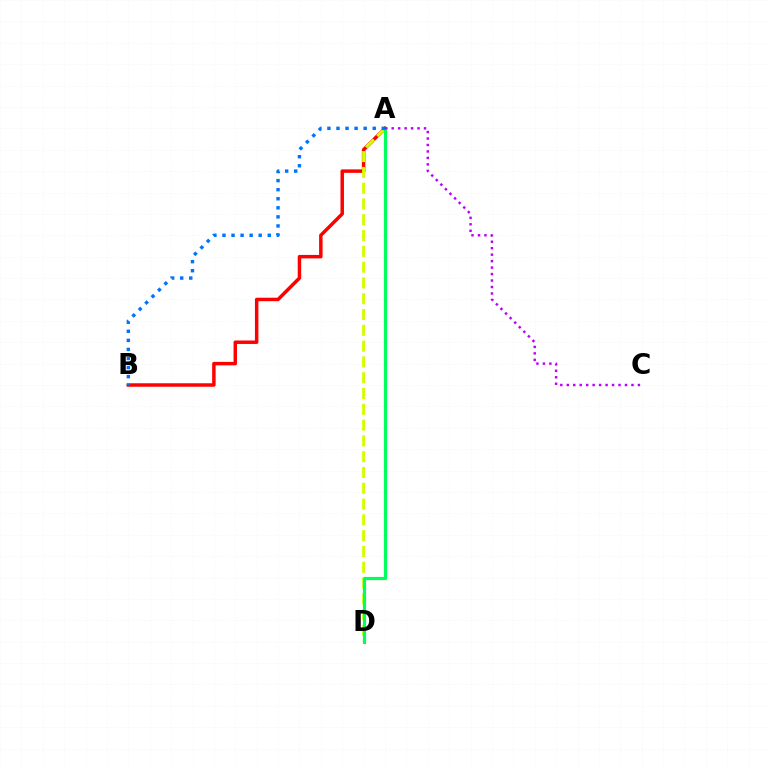{('A', 'B'): [{'color': '#ff0000', 'line_style': 'solid', 'thickness': 2.5}, {'color': '#0074ff', 'line_style': 'dotted', 'thickness': 2.46}], ('A', 'D'): [{'color': '#d1ff00', 'line_style': 'dashed', 'thickness': 2.15}, {'color': '#00ff5c', 'line_style': 'solid', 'thickness': 2.28}], ('A', 'C'): [{'color': '#b900ff', 'line_style': 'dotted', 'thickness': 1.76}]}